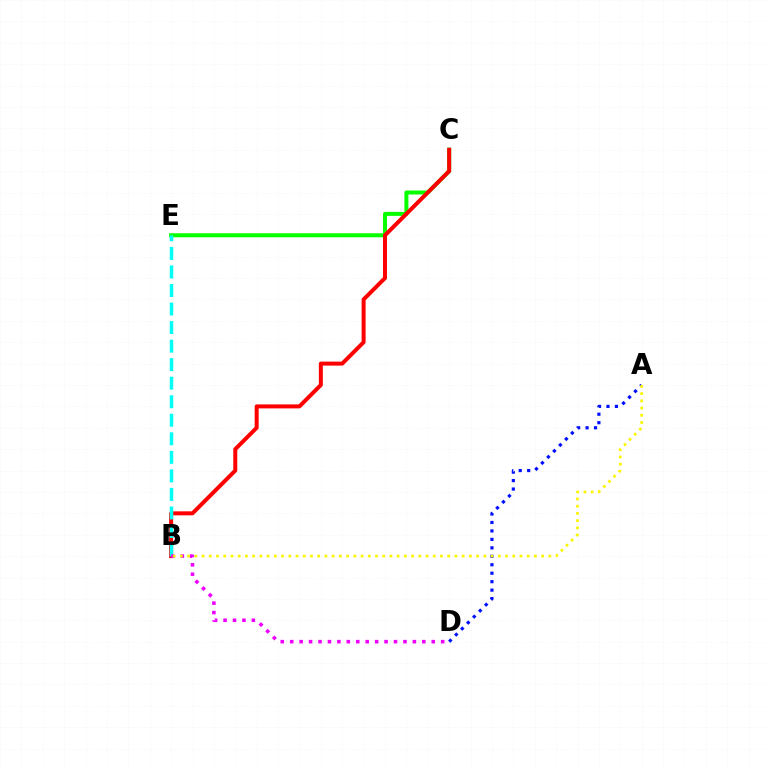{('C', 'E'): [{'color': '#08ff00', 'line_style': 'solid', 'thickness': 2.89}], ('B', 'C'): [{'color': '#ff0000', 'line_style': 'solid', 'thickness': 2.87}], ('B', 'E'): [{'color': '#00fff6', 'line_style': 'dashed', 'thickness': 2.52}], ('B', 'D'): [{'color': '#ee00ff', 'line_style': 'dotted', 'thickness': 2.56}], ('A', 'D'): [{'color': '#0010ff', 'line_style': 'dotted', 'thickness': 2.3}], ('A', 'B'): [{'color': '#fcf500', 'line_style': 'dotted', 'thickness': 1.96}]}